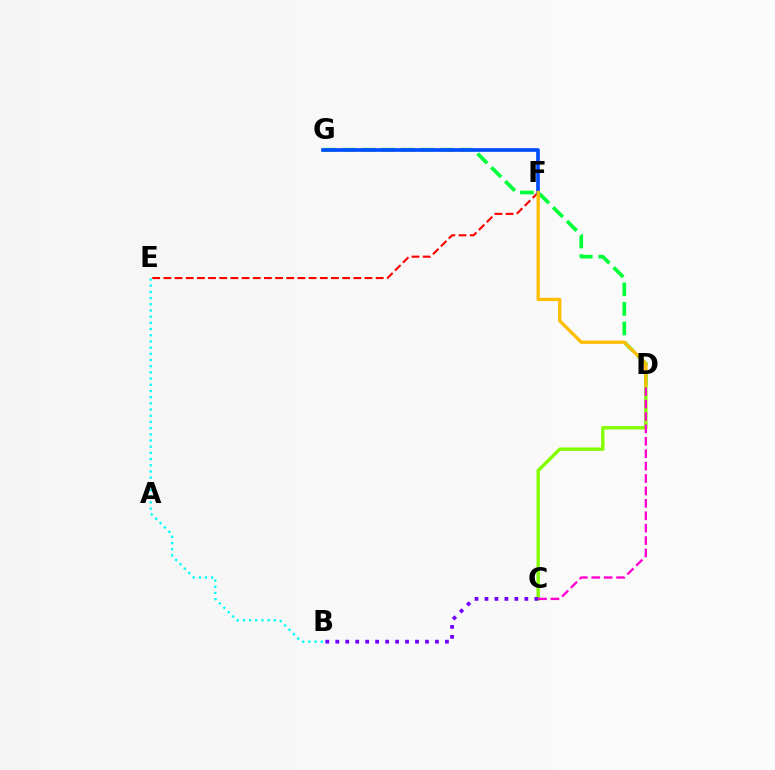{('C', 'D'): [{'color': '#84ff00', 'line_style': 'solid', 'thickness': 2.45}, {'color': '#ff00cf', 'line_style': 'dashed', 'thickness': 1.69}], ('E', 'F'): [{'color': '#ff0000', 'line_style': 'dashed', 'thickness': 1.52}], ('B', 'E'): [{'color': '#00fff6', 'line_style': 'dotted', 'thickness': 1.68}], ('D', 'G'): [{'color': '#00ff39', 'line_style': 'dashed', 'thickness': 2.66}], ('F', 'G'): [{'color': '#004bff', 'line_style': 'solid', 'thickness': 2.63}], ('B', 'C'): [{'color': '#7200ff', 'line_style': 'dotted', 'thickness': 2.71}], ('D', 'F'): [{'color': '#ffbd00', 'line_style': 'solid', 'thickness': 2.37}]}